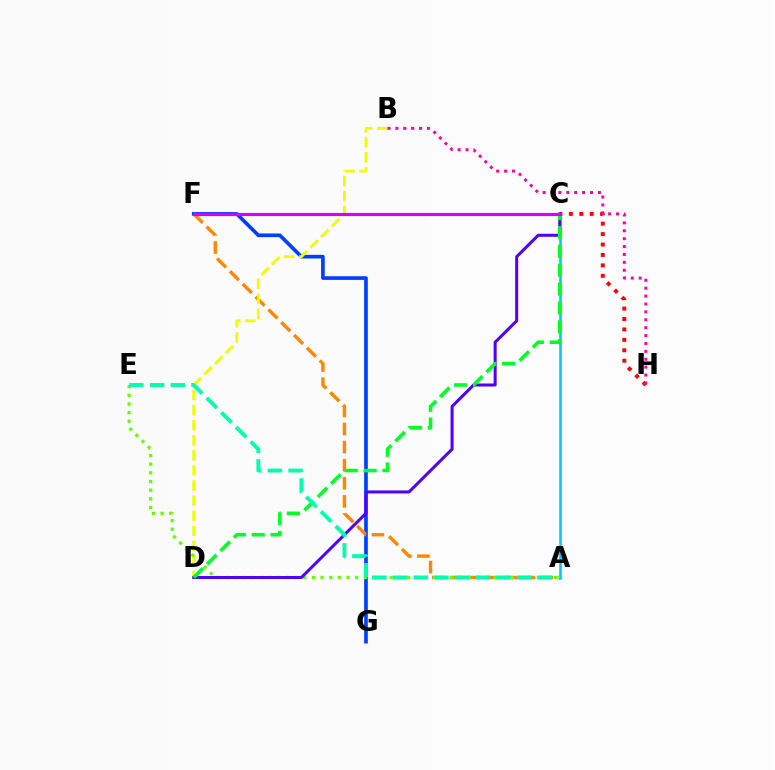{('F', 'G'): [{'color': '#003fff', 'line_style': 'solid', 'thickness': 2.64}], ('A', 'F'): [{'color': '#ff8800', 'line_style': 'dashed', 'thickness': 2.46}], ('C', 'H'): [{'color': '#ff0000', 'line_style': 'dotted', 'thickness': 2.83}], ('B', 'D'): [{'color': '#eeff00', 'line_style': 'dashed', 'thickness': 2.05}], ('A', 'E'): [{'color': '#66ff00', 'line_style': 'dotted', 'thickness': 2.35}, {'color': '#00ffaf', 'line_style': 'dashed', 'thickness': 2.81}], ('A', 'C'): [{'color': '#00c7ff', 'line_style': 'solid', 'thickness': 1.85}], ('C', 'D'): [{'color': '#4f00ff', 'line_style': 'solid', 'thickness': 2.17}, {'color': '#00ff27', 'line_style': 'dashed', 'thickness': 2.56}], ('C', 'F'): [{'color': '#d600ff', 'line_style': 'solid', 'thickness': 2.27}], ('B', 'H'): [{'color': '#ff00a0', 'line_style': 'dotted', 'thickness': 2.15}]}